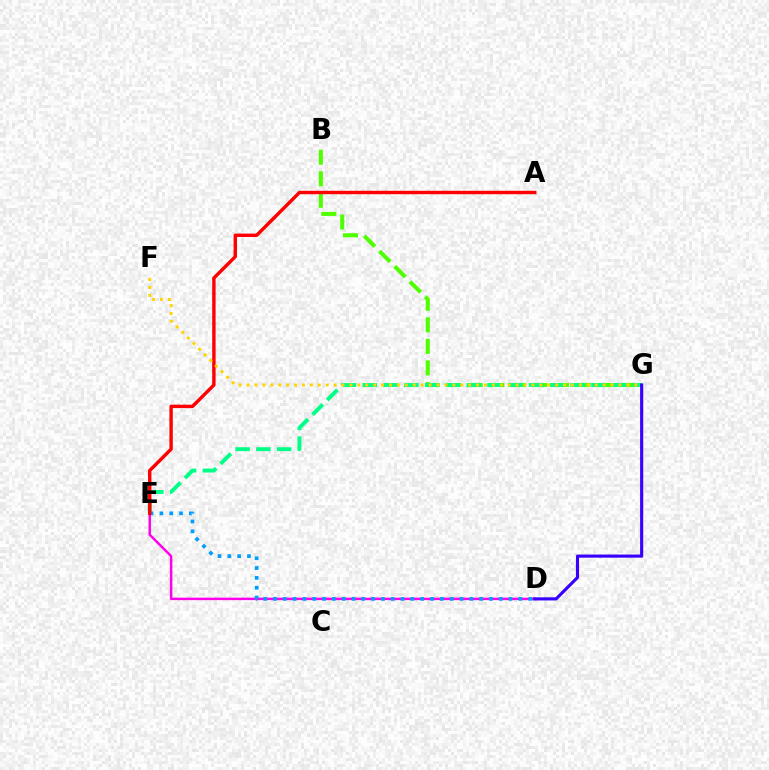{('D', 'E'): [{'color': '#ff00ed', 'line_style': 'solid', 'thickness': 1.78}, {'color': '#009eff', 'line_style': 'dotted', 'thickness': 2.67}], ('B', 'G'): [{'color': '#4fff00', 'line_style': 'dashed', 'thickness': 2.93}], ('E', 'G'): [{'color': '#00ff86', 'line_style': 'dashed', 'thickness': 2.82}], ('D', 'G'): [{'color': '#3700ff', 'line_style': 'solid', 'thickness': 2.25}], ('A', 'E'): [{'color': '#ff0000', 'line_style': 'solid', 'thickness': 2.45}], ('F', 'G'): [{'color': '#ffd500', 'line_style': 'dotted', 'thickness': 2.15}]}